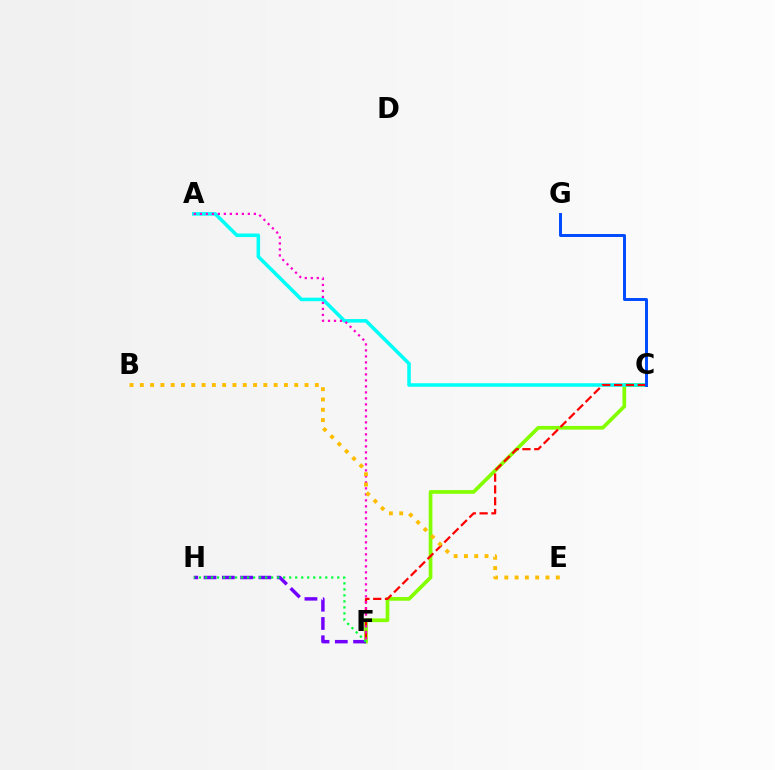{('C', 'F'): [{'color': '#84ff00', 'line_style': 'solid', 'thickness': 2.67}, {'color': '#ff0000', 'line_style': 'dashed', 'thickness': 1.6}], ('F', 'H'): [{'color': '#7200ff', 'line_style': 'dashed', 'thickness': 2.48}, {'color': '#00ff39', 'line_style': 'dotted', 'thickness': 1.63}], ('A', 'C'): [{'color': '#00fff6', 'line_style': 'solid', 'thickness': 2.55}], ('A', 'F'): [{'color': '#ff00cf', 'line_style': 'dotted', 'thickness': 1.63}], ('B', 'E'): [{'color': '#ffbd00', 'line_style': 'dotted', 'thickness': 2.8}], ('C', 'G'): [{'color': '#004bff', 'line_style': 'solid', 'thickness': 2.13}]}